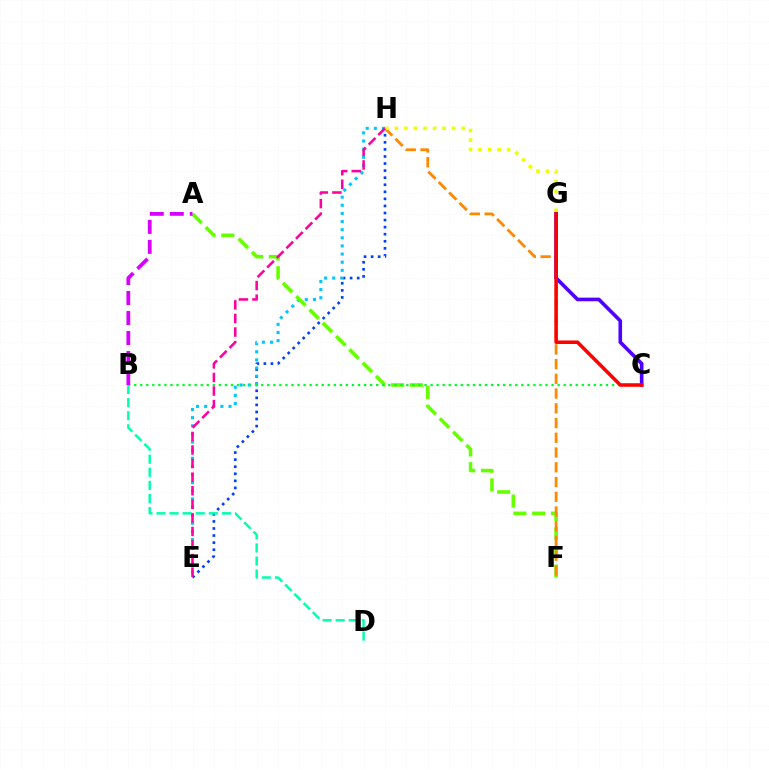{('E', 'H'): [{'color': '#003fff', 'line_style': 'dotted', 'thickness': 1.92}, {'color': '#00c7ff', 'line_style': 'dotted', 'thickness': 2.21}, {'color': '#ff00a0', 'line_style': 'dashed', 'thickness': 1.84}], ('A', 'F'): [{'color': '#66ff00', 'line_style': 'dashed', 'thickness': 2.55}], ('F', 'H'): [{'color': '#ff8800', 'line_style': 'dashed', 'thickness': 2.0}], ('C', 'G'): [{'color': '#4f00ff', 'line_style': 'solid', 'thickness': 2.61}, {'color': '#ff0000', 'line_style': 'solid', 'thickness': 2.55}], ('B', 'D'): [{'color': '#00ffaf', 'line_style': 'dashed', 'thickness': 1.78}], ('G', 'H'): [{'color': '#eeff00', 'line_style': 'dotted', 'thickness': 2.59}], ('B', 'C'): [{'color': '#00ff27', 'line_style': 'dotted', 'thickness': 1.64}], ('A', 'B'): [{'color': '#d600ff', 'line_style': 'dashed', 'thickness': 2.72}]}